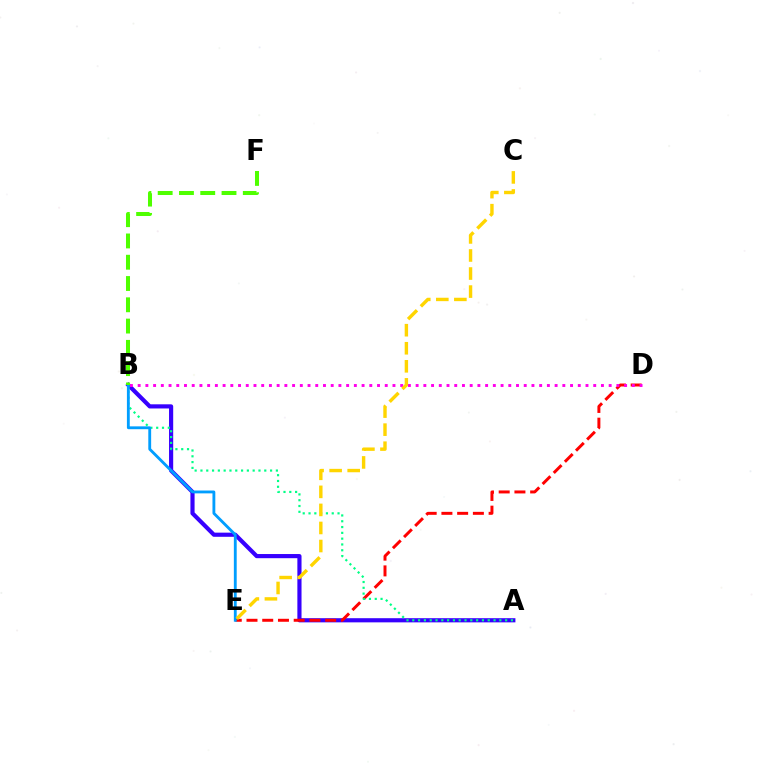{('A', 'B'): [{'color': '#3700ff', 'line_style': 'solid', 'thickness': 2.99}, {'color': '#00ff86', 'line_style': 'dotted', 'thickness': 1.58}], ('D', 'E'): [{'color': '#ff0000', 'line_style': 'dashed', 'thickness': 2.14}], ('B', 'E'): [{'color': '#009eff', 'line_style': 'solid', 'thickness': 2.05}], ('B', 'F'): [{'color': '#4fff00', 'line_style': 'dashed', 'thickness': 2.89}], ('B', 'D'): [{'color': '#ff00ed', 'line_style': 'dotted', 'thickness': 2.1}], ('C', 'E'): [{'color': '#ffd500', 'line_style': 'dashed', 'thickness': 2.45}]}